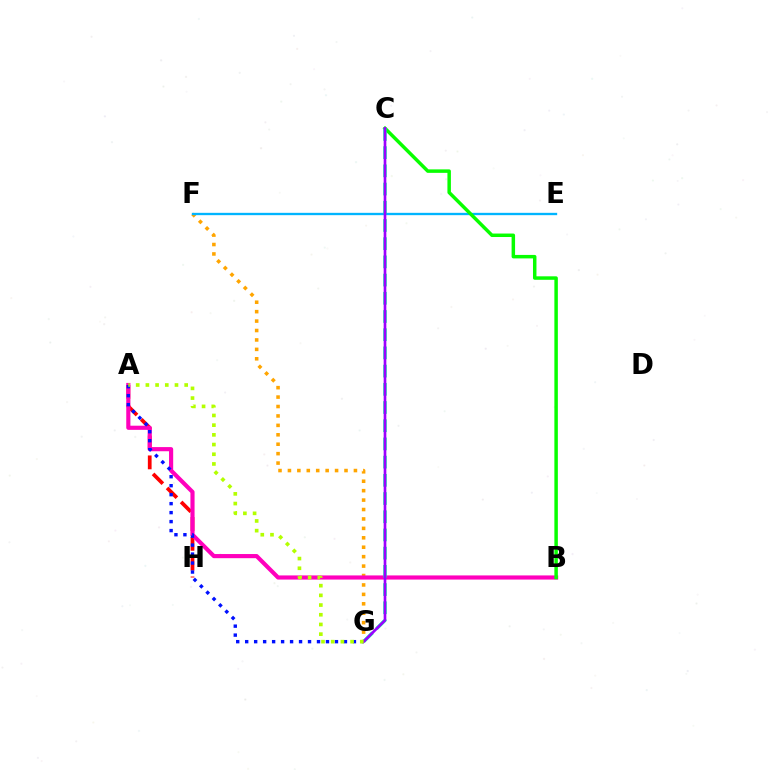{('F', 'G'): [{'color': '#ffa500', 'line_style': 'dotted', 'thickness': 2.56}], ('A', 'H'): [{'color': '#ff0000', 'line_style': 'dashed', 'thickness': 2.69}], ('A', 'B'): [{'color': '#ff00bd', 'line_style': 'solid', 'thickness': 2.99}], ('E', 'F'): [{'color': '#00b5ff', 'line_style': 'solid', 'thickness': 1.68}], ('A', 'G'): [{'color': '#0010ff', 'line_style': 'dotted', 'thickness': 2.44}, {'color': '#b3ff00', 'line_style': 'dotted', 'thickness': 2.63}], ('B', 'C'): [{'color': '#08ff00', 'line_style': 'solid', 'thickness': 2.51}], ('C', 'G'): [{'color': '#00ff9d', 'line_style': 'dashed', 'thickness': 2.47}, {'color': '#9b00ff', 'line_style': 'solid', 'thickness': 1.92}]}